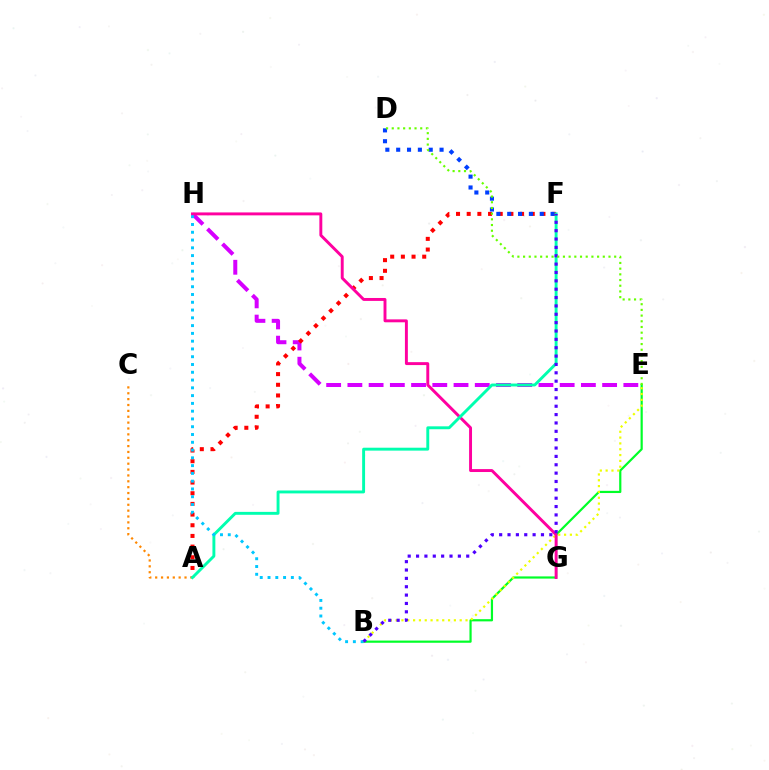{('B', 'E'): [{'color': '#00ff27', 'line_style': 'solid', 'thickness': 1.58}, {'color': '#eeff00', 'line_style': 'dotted', 'thickness': 1.58}], ('E', 'H'): [{'color': '#d600ff', 'line_style': 'dashed', 'thickness': 2.88}], ('A', 'F'): [{'color': '#ff0000', 'line_style': 'dotted', 'thickness': 2.9}, {'color': '#00ffaf', 'line_style': 'solid', 'thickness': 2.09}], ('A', 'C'): [{'color': '#ff8800', 'line_style': 'dotted', 'thickness': 1.59}], ('D', 'F'): [{'color': '#003fff', 'line_style': 'dotted', 'thickness': 2.95}], ('G', 'H'): [{'color': '#ff00a0', 'line_style': 'solid', 'thickness': 2.11}], ('B', 'H'): [{'color': '#00c7ff', 'line_style': 'dotted', 'thickness': 2.11}], ('B', 'F'): [{'color': '#4f00ff', 'line_style': 'dotted', 'thickness': 2.27}], ('D', 'E'): [{'color': '#66ff00', 'line_style': 'dotted', 'thickness': 1.55}]}